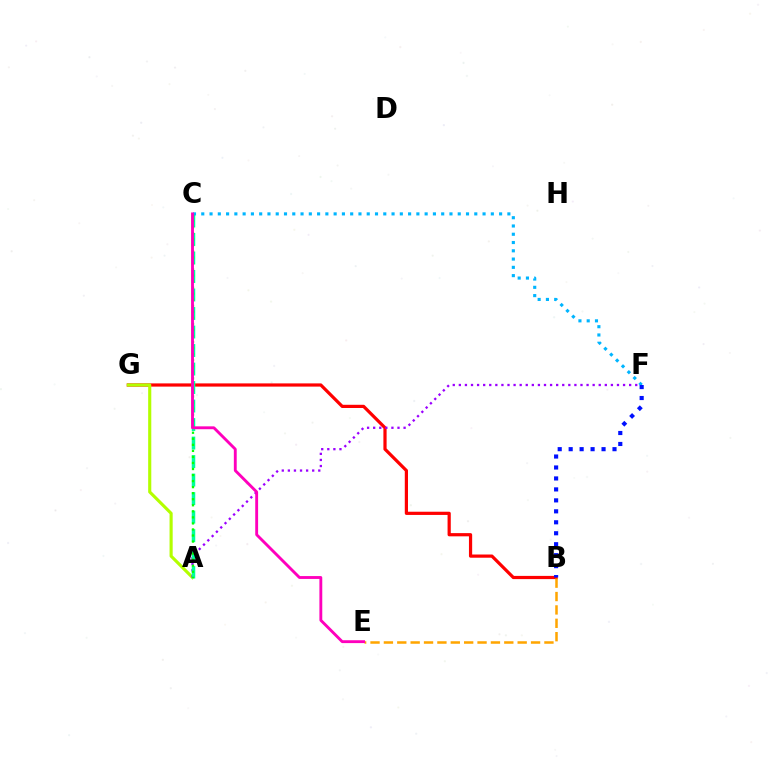{('B', 'G'): [{'color': '#ff0000', 'line_style': 'solid', 'thickness': 2.31}], ('A', 'G'): [{'color': '#b3ff00', 'line_style': 'solid', 'thickness': 2.25}], ('A', 'F'): [{'color': '#9b00ff', 'line_style': 'dotted', 'thickness': 1.65}], ('B', 'E'): [{'color': '#ffa500', 'line_style': 'dashed', 'thickness': 1.82}], ('A', 'C'): [{'color': '#00ff9d', 'line_style': 'dashed', 'thickness': 2.51}, {'color': '#08ff00', 'line_style': 'dotted', 'thickness': 1.64}], ('C', 'F'): [{'color': '#00b5ff', 'line_style': 'dotted', 'thickness': 2.25}], ('B', 'F'): [{'color': '#0010ff', 'line_style': 'dotted', 'thickness': 2.98}], ('C', 'E'): [{'color': '#ff00bd', 'line_style': 'solid', 'thickness': 2.06}]}